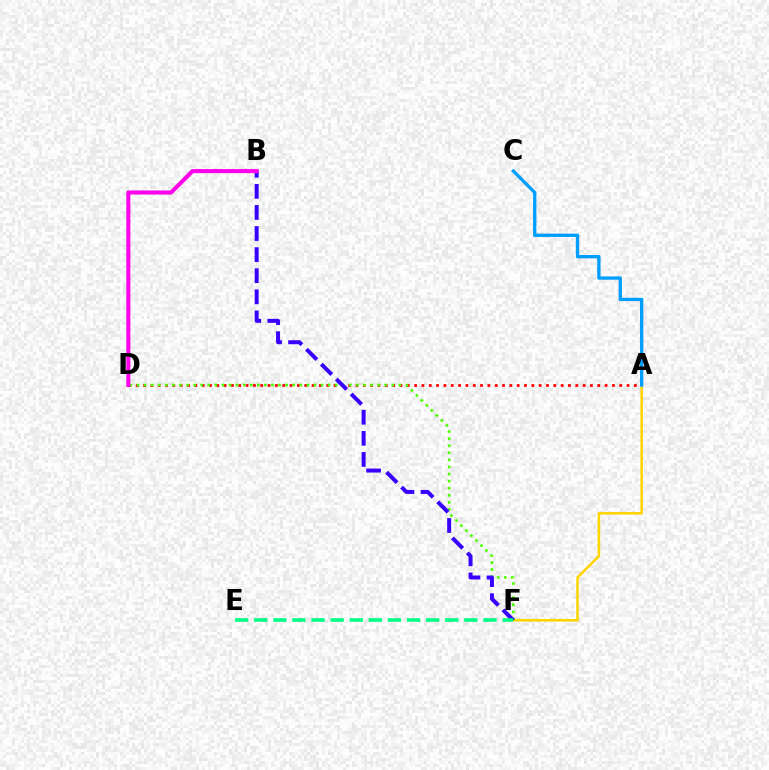{('A', 'D'): [{'color': '#ff0000', 'line_style': 'dotted', 'thickness': 1.99}], ('A', 'F'): [{'color': '#ffd500', 'line_style': 'solid', 'thickness': 1.85}], ('D', 'F'): [{'color': '#4fff00', 'line_style': 'dotted', 'thickness': 1.92}], ('A', 'C'): [{'color': '#009eff', 'line_style': 'solid', 'thickness': 2.39}], ('B', 'F'): [{'color': '#3700ff', 'line_style': 'dashed', 'thickness': 2.87}], ('B', 'D'): [{'color': '#ff00ed', 'line_style': 'solid', 'thickness': 2.93}], ('E', 'F'): [{'color': '#00ff86', 'line_style': 'dashed', 'thickness': 2.59}]}